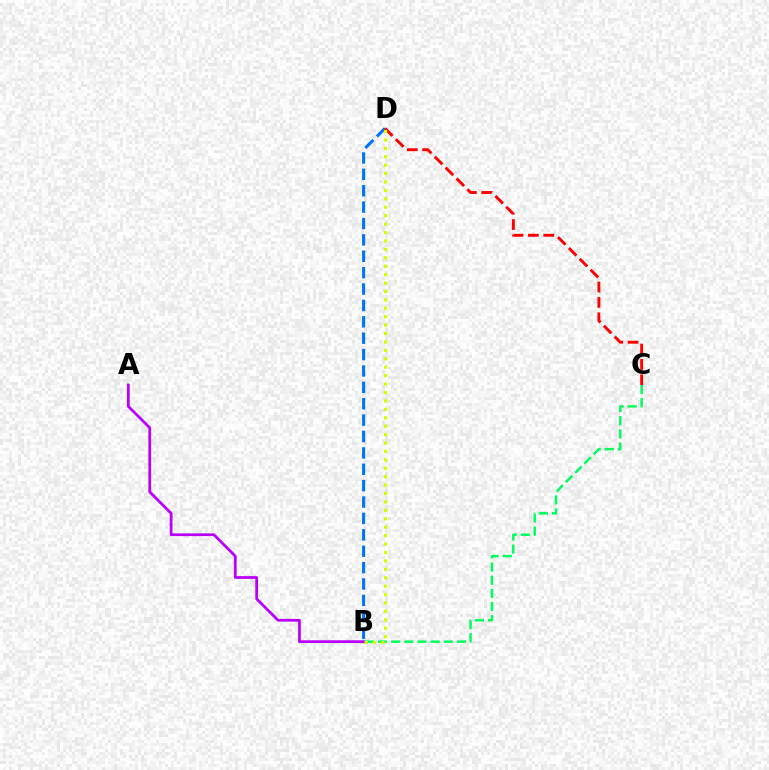{('B', 'C'): [{'color': '#00ff5c', 'line_style': 'dashed', 'thickness': 1.78}], ('B', 'D'): [{'color': '#0074ff', 'line_style': 'dashed', 'thickness': 2.23}, {'color': '#d1ff00', 'line_style': 'dotted', 'thickness': 2.29}], ('C', 'D'): [{'color': '#ff0000', 'line_style': 'dashed', 'thickness': 2.09}], ('A', 'B'): [{'color': '#b900ff', 'line_style': 'solid', 'thickness': 1.99}]}